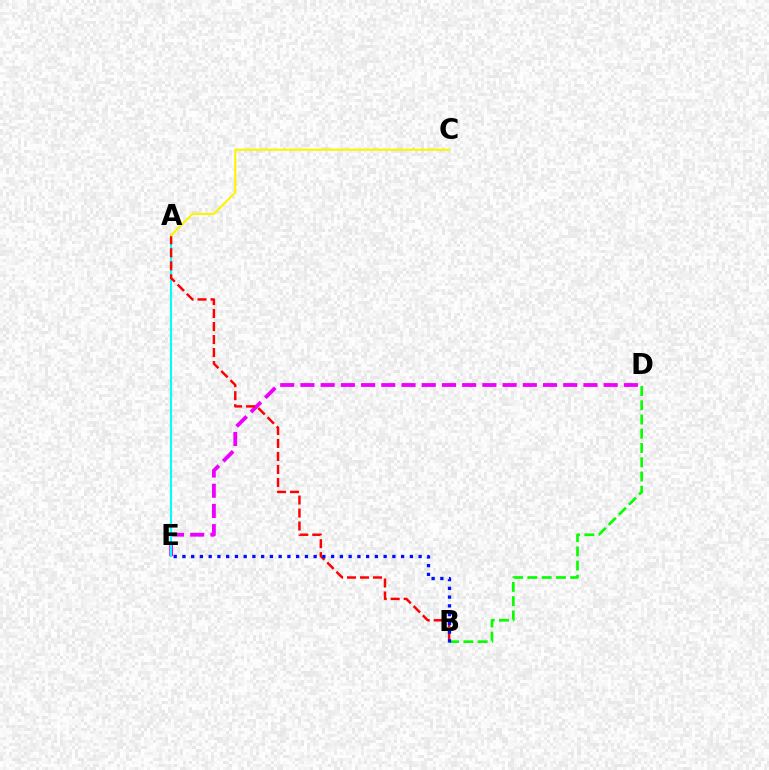{('B', 'D'): [{'color': '#08ff00', 'line_style': 'dashed', 'thickness': 1.94}], ('D', 'E'): [{'color': '#ee00ff', 'line_style': 'dashed', 'thickness': 2.75}], ('A', 'E'): [{'color': '#00fff6', 'line_style': 'solid', 'thickness': 1.53}], ('A', 'B'): [{'color': '#ff0000', 'line_style': 'dashed', 'thickness': 1.77}], ('B', 'E'): [{'color': '#0010ff', 'line_style': 'dotted', 'thickness': 2.38}], ('A', 'C'): [{'color': '#fcf500', 'line_style': 'solid', 'thickness': 1.52}]}